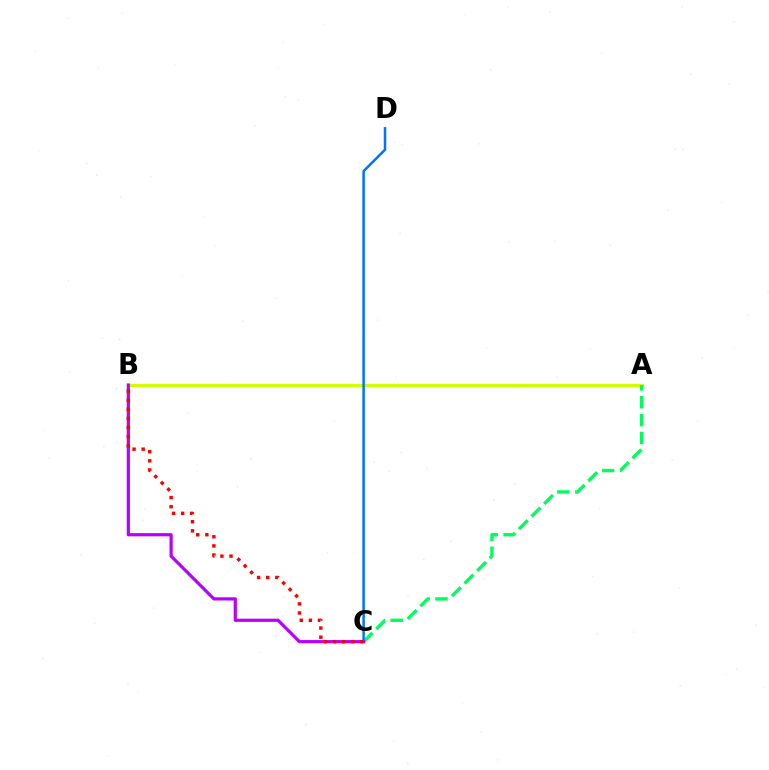{('A', 'B'): [{'color': '#d1ff00', 'line_style': 'solid', 'thickness': 2.24}], ('A', 'C'): [{'color': '#00ff5c', 'line_style': 'dashed', 'thickness': 2.43}], ('C', 'D'): [{'color': '#0074ff', 'line_style': 'solid', 'thickness': 1.81}], ('B', 'C'): [{'color': '#b900ff', 'line_style': 'solid', 'thickness': 2.31}, {'color': '#ff0000', 'line_style': 'dotted', 'thickness': 2.48}]}